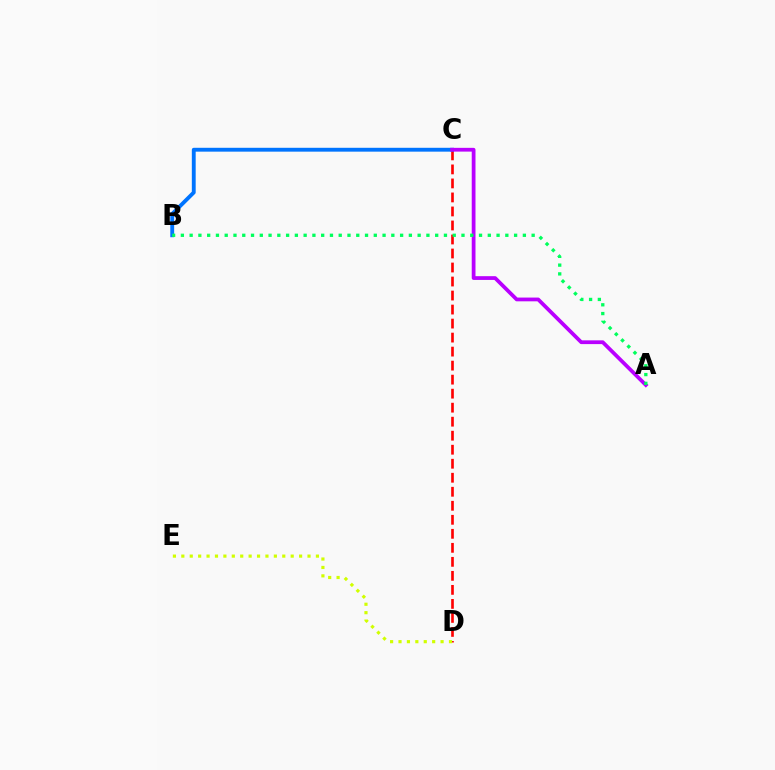{('C', 'D'): [{'color': '#ff0000', 'line_style': 'dashed', 'thickness': 1.9}], ('D', 'E'): [{'color': '#d1ff00', 'line_style': 'dotted', 'thickness': 2.29}], ('B', 'C'): [{'color': '#0074ff', 'line_style': 'solid', 'thickness': 2.78}], ('A', 'C'): [{'color': '#b900ff', 'line_style': 'solid', 'thickness': 2.71}], ('A', 'B'): [{'color': '#00ff5c', 'line_style': 'dotted', 'thickness': 2.38}]}